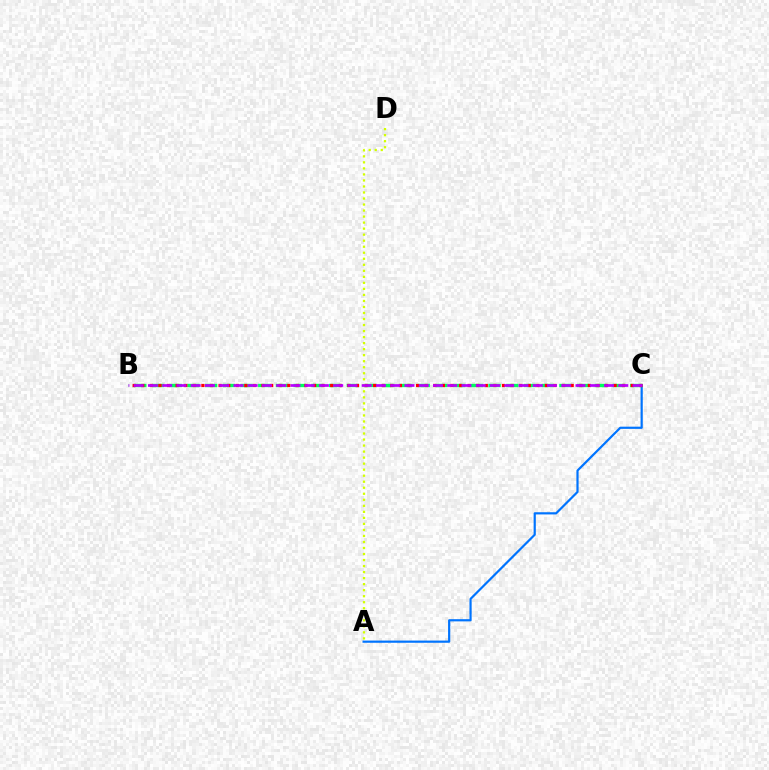{('A', 'C'): [{'color': '#0074ff', 'line_style': 'solid', 'thickness': 1.58}], ('B', 'C'): [{'color': '#00ff5c', 'line_style': 'dashed', 'thickness': 2.41}, {'color': '#ff0000', 'line_style': 'dotted', 'thickness': 2.33}, {'color': '#b900ff', 'line_style': 'dashed', 'thickness': 1.94}], ('A', 'D'): [{'color': '#d1ff00', 'line_style': 'dotted', 'thickness': 1.64}]}